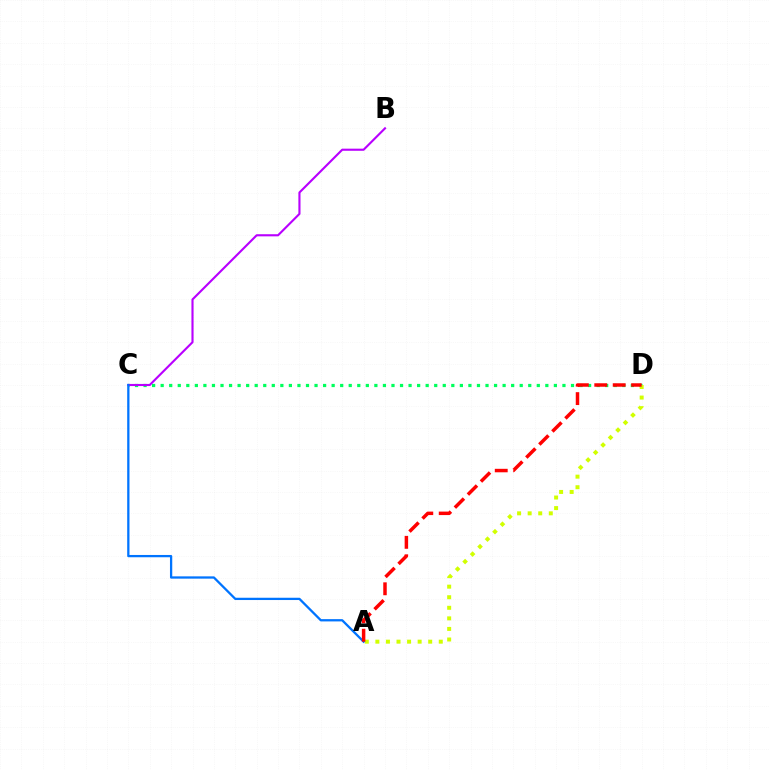{('C', 'D'): [{'color': '#00ff5c', 'line_style': 'dotted', 'thickness': 2.32}], ('B', 'C'): [{'color': '#b900ff', 'line_style': 'solid', 'thickness': 1.53}], ('A', 'D'): [{'color': '#d1ff00', 'line_style': 'dotted', 'thickness': 2.87}, {'color': '#ff0000', 'line_style': 'dashed', 'thickness': 2.5}], ('A', 'C'): [{'color': '#0074ff', 'line_style': 'solid', 'thickness': 1.64}]}